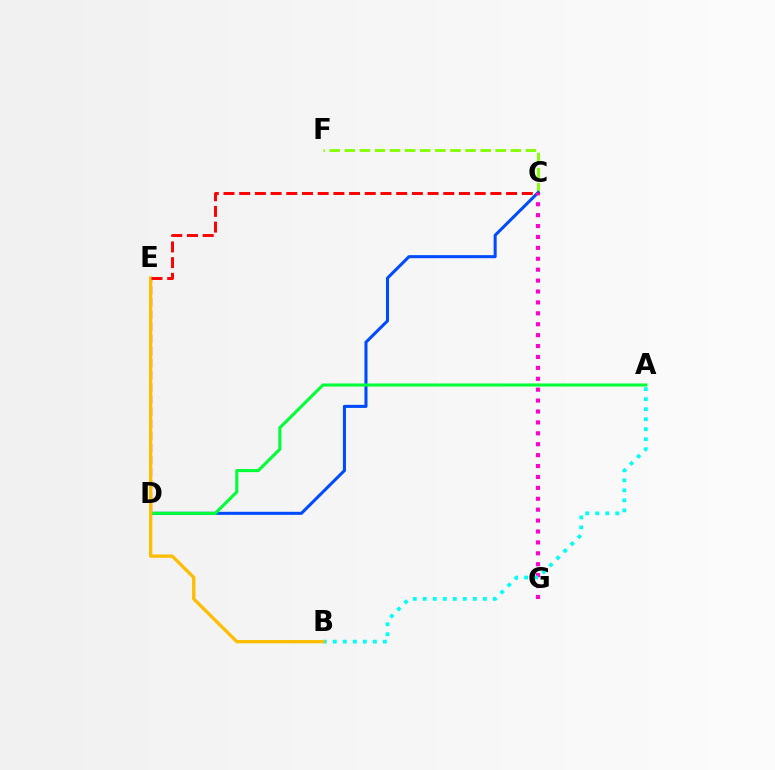{('C', 'F'): [{'color': '#84ff00', 'line_style': 'dashed', 'thickness': 2.05}], ('C', 'D'): [{'color': '#004bff', 'line_style': 'solid', 'thickness': 2.2}], ('C', 'G'): [{'color': '#ff00cf', 'line_style': 'dotted', 'thickness': 2.96}], ('A', 'B'): [{'color': '#00fff6', 'line_style': 'dotted', 'thickness': 2.72}], ('D', 'E'): [{'color': '#7200ff', 'line_style': 'dashed', 'thickness': 1.65}], ('A', 'D'): [{'color': '#00ff39', 'line_style': 'solid', 'thickness': 2.22}], ('B', 'E'): [{'color': '#ffbd00', 'line_style': 'solid', 'thickness': 2.37}], ('C', 'E'): [{'color': '#ff0000', 'line_style': 'dashed', 'thickness': 2.13}]}